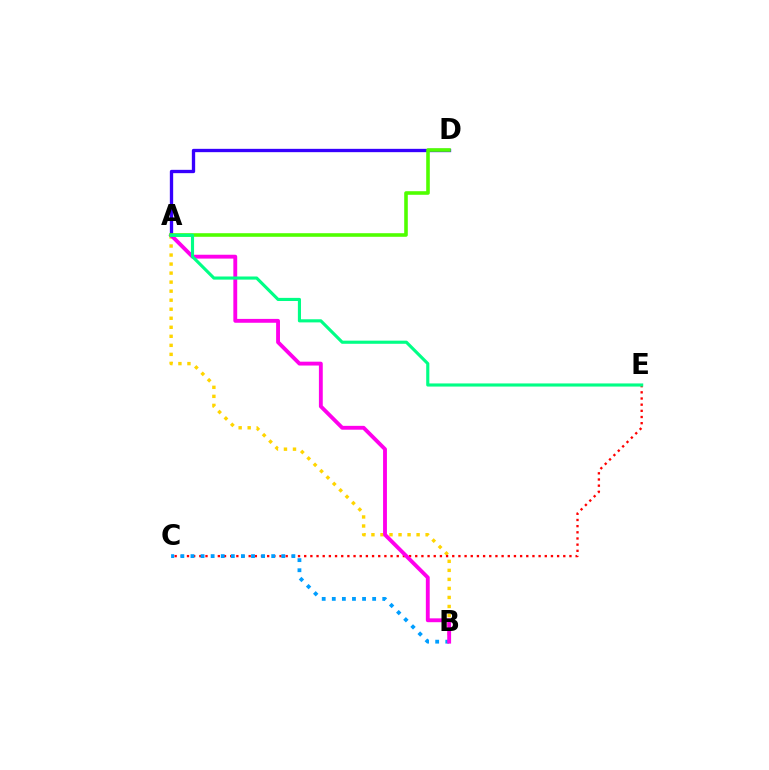{('A', 'B'): [{'color': '#ffd500', 'line_style': 'dotted', 'thickness': 2.45}, {'color': '#ff00ed', 'line_style': 'solid', 'thickness': 2.78}], ('C', 'E'): [{'color': '#ff0000', 'line_style': 'dotted', 'thickness': 1.68}], ('B', 'C'): [{'color': '#009eff', 'line_style': 'dotted', 'thickness': 2.74}], ('A', 'D'): [{'color': '#3700ff', 'line_style': 'solid', 'thickness': 2.4}, {'color': '#4fff00', 'line_style': 'solid', 'thickness': 2.58}], ('A', 'E'): [{'color': '#00ff86', 'line_style': 'solid', 'thickness': 2.25}]}